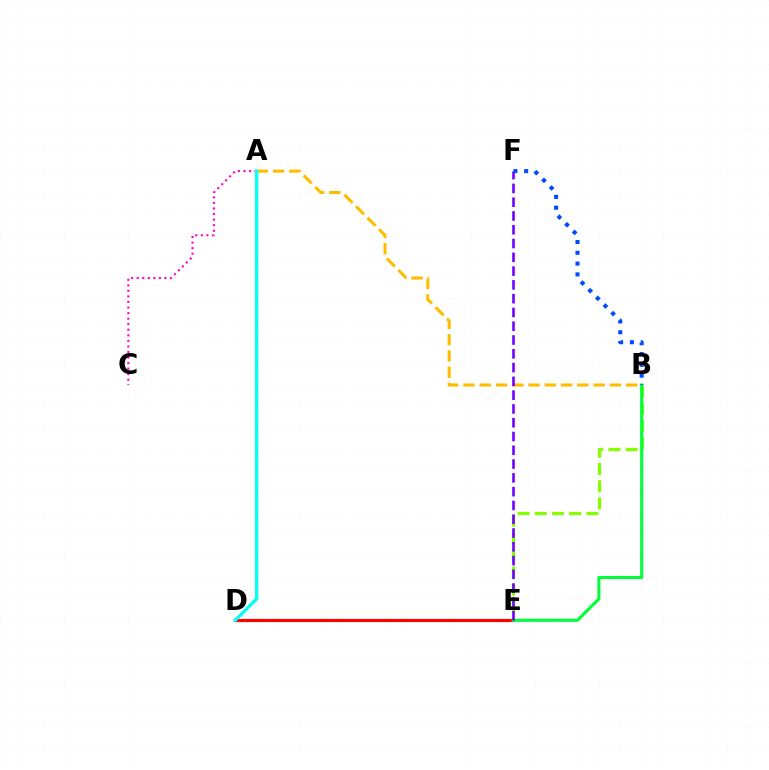{('A', 'C'): [{'color': '#ff00cf', 'line_style': 'dotted', 'thickness': 1.51}], ('D', 'E'): [{'color': '#ff0000', 'line_style': 'solid', 'thickness': 2.28}], ('B', 'E'): [{'color': '#84ff00', 'line_style': 'dashed', 'thickness': 2.34}, {'color': '#00ff39', 'line_style': 'solid', 'thickness': 2.21}], ('B', 'F'): [{'color': '#004bff', 'line_style': 'dotted', 'thickness': 2.93}], ('A', 'B'): [{'color': '#ffbd00', 'line_style': 'dashed', 'thickness': 2.21}], ('A', 'D'): [{'color': '#00fff6', 'line_style': 'solid', 'thickness': 2.34}], ('E', 'F'): [{'color': '#7200ff', 'line_style': 'dashed', 'thickness': 1.87}]}